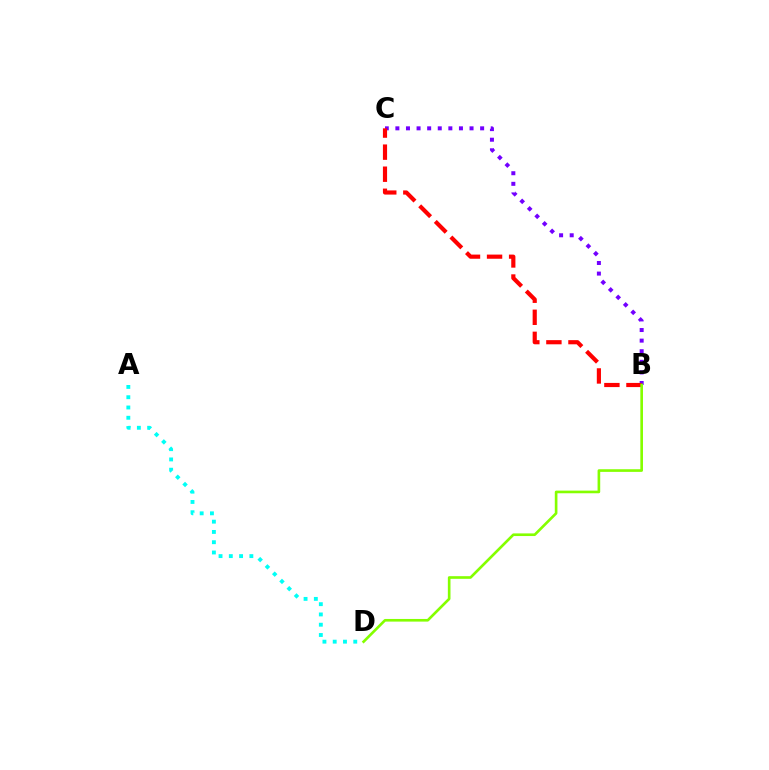{('B', 'C'): [{'color': '#7200ff', 'line_style': 'dotted', 'thickness': 2.88}, {'color': '#ff0000', 'line_style': 'dashed', 'thickness': 3.0}], ('A', 'D'): [{'color': '#00fff6', 'line_style': 'dotted', 'thickness': 2.79}], ('B', 'D'): [{'color': '#84ff00', 'line_style': 'solid', 'thickness': 1.9}]}